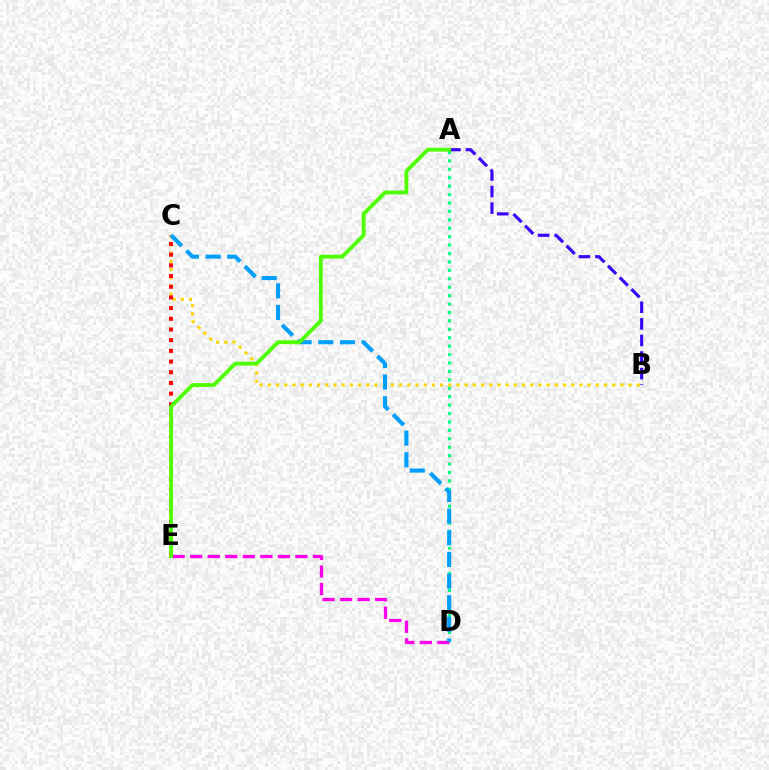{('A', 'D'): [{'color': '#00ff86', 'line_style': 'dotted', 'thickness': 2.29}], ('B', 'C'): [{'color': '#ffd500', 'line_style': 'dotted', 'thickness': 2.23}], ('C', 'E'): [{'color': '#ff0000', 'line_style': 'dotted', 'thickness': 2.9}], ('D', 'E'): [{'color': '#ff00ed', 'line_style': 'dashed', 'thickness': 2.38}], ('A', 'B'): [{'color': '#3700ff', 'line_style': 'dashed', 'thickness': 2.25}], ('C', 'D'): [{'color': '#009eff', 'line_style': 'dashed', 'thickness': 2.94}], ('A', 'E'): [{'color': '#4fff00', 'line_style': 'solid', 'thickness': 2.76}]}